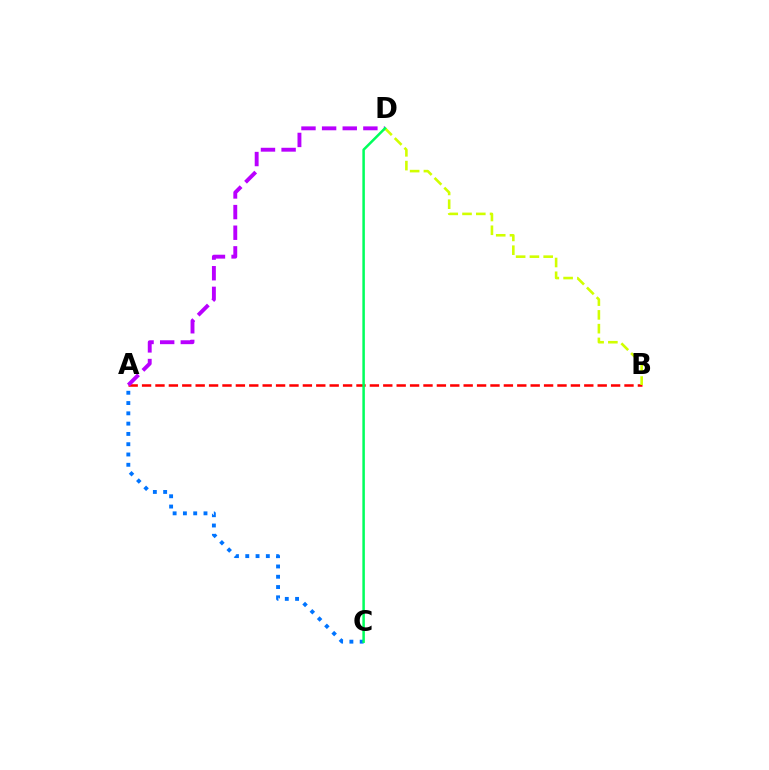{('A', 'B'): [{'color': '#ff0000', 'line_style': 'dashed', 'thickness': 1.82}], ('A', 'C'): [{'color': '#0074ff', 'line_style': 'dotted', 'thickness': 2.8}], ('A', 'D'): [{'color': '#b900ff', 'line_style': 'dashed', 'thickness': 2.8}], ('B', 'D'): [{'color': '#d1ff00', 'line_style': 'dashed', 'thickness': 1.87}], ('C', 'D'): [{'color': '#00ff5c', 'line_style': 'solid', 'thickness': 1.81}]}